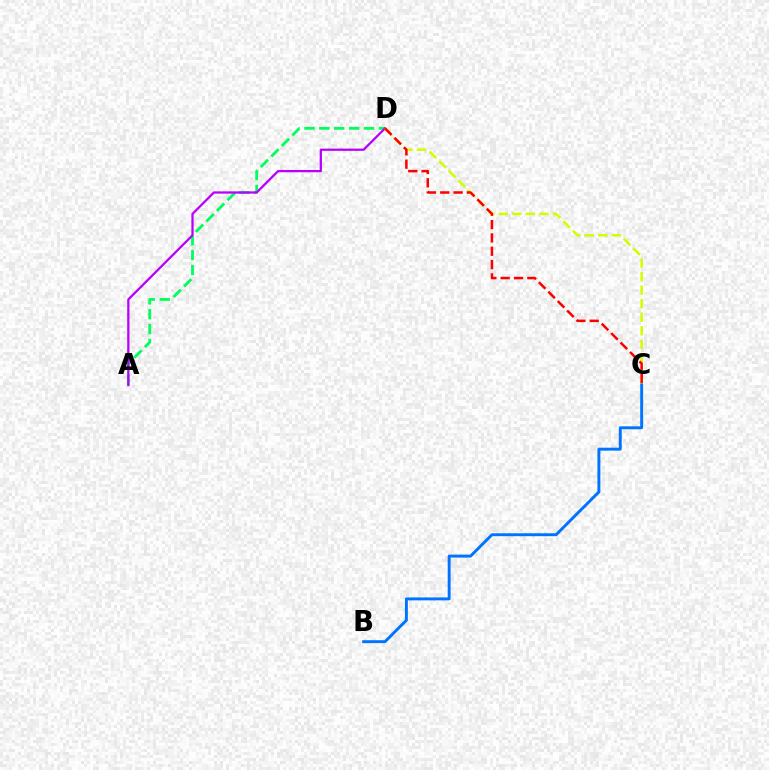{('A', 'D'): [{'color': '#00ff5c', 'line_style': 'dashed', 'thickness': 2.02}, {'color': '#b900ff', 'line_style': 'solid', 'thickness': 1.64}], ('C', 'D'): [{'color': '#d1ff00', 'line_style': 'dashed', 'thickness': 1.84}, {'color': '#ff0000', 'line_style': 'dashed', 'thickness': 1.81}], ('B', 'C'): [{'color': '#0074ff', 'line_style': 'solid', 'thickness': 2.11}]}